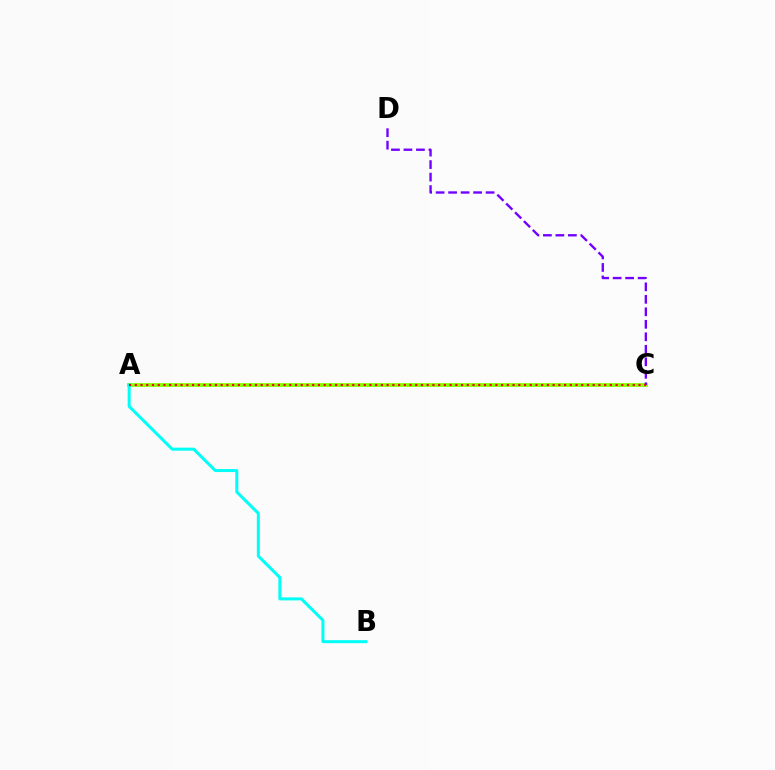{('A', 'C'): [{'color': '#84ff00', 'line_style': 'solid', 'thickness': 2.74}, {'color': '#ff0000', 'line_style': 'dotted', 'thickness': 1.56}], ('A', 'B'): [{'color': '#00fff6', 'line_style': 'solid', 'thickness': 2.16}], ('C', 'D'): [{'color': '#7200ff', 'line_style': 'dashed', 'thickness': 1.7}]}